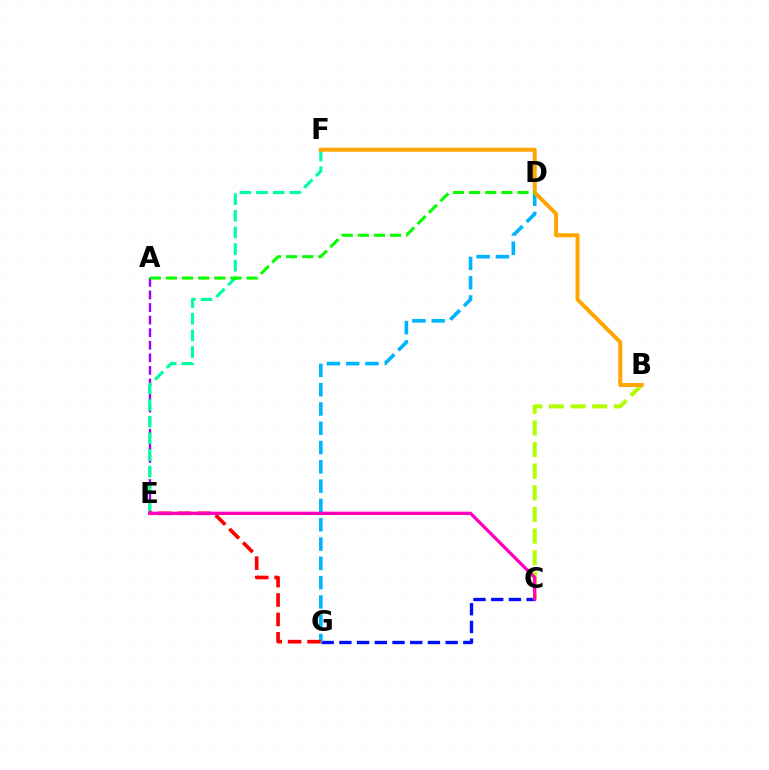{('C', 'G'): [{'color': '#0010ff', 'line_style': 'dashed', 'thickness': 2.41}], ('A', 'E'): [{'color': '#9b00ff', 'line_style': 'dashed', 'thickness': 1.71}], ('B', 'C'): [{'color': '#b3ff00', 'line_style': 'dashed', 'thickness': 2.94}], ('E', 'F'): [{'color': '#00ff9d', 'line_style': 'dashed', 'thickness': 2.26}], ('D', 'G'): [{'color': '#00b5ff', 'line_style': 'dashed', 'thickness': 2.62}], ('B', 'F'): [{'color': '#ffa500', 'line_style': 'solid', 'thickness': 2.86}], ('E', 'G'): [{'color': '#ff0000', 'line_style': 'dashed', 'thickness': 2.64}], ('C', 'E'): [{'color': '#ff00bd', 'line_style': 'solid', 'thickness': 2.38}], ('A', 'D'): [{'color': '#08ff00', 'line_style': 'dashed', 'thickness': 2.19}]}